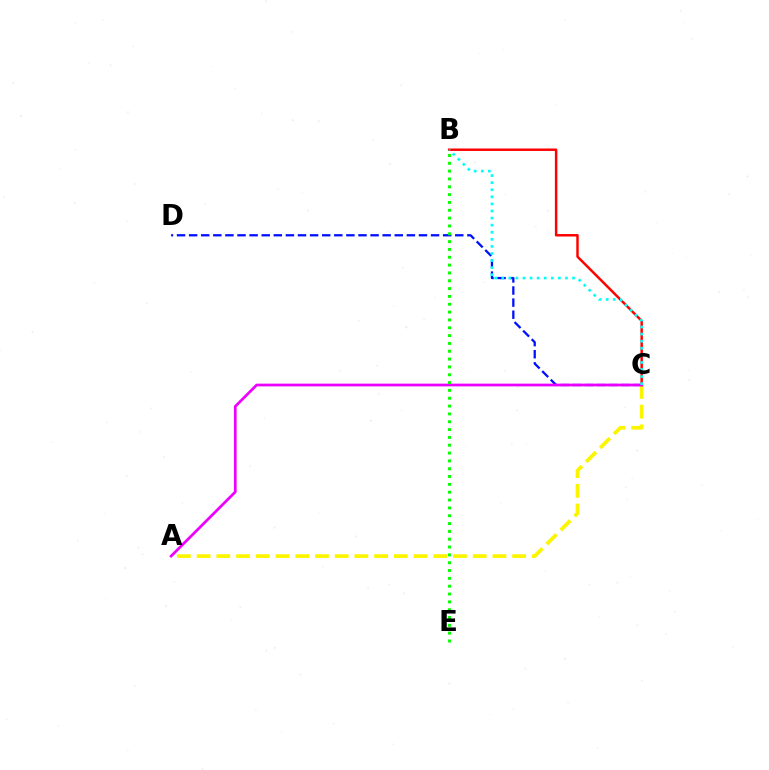{('C', 'D'): [{'color': '#0010ff', 'line_style': 'dashed', 'thickness': 1.64}], ('A', 'C'): [{'color': '#fcf500', 'line_style': 'dashed', 'thickness': 2.68}, {'color': '#ee00ff', 'line_style': 'solid', 'thickness': 1.96}], ('B', 'C'): [{'color': '#ff0000', 'line_style': 'solid', 'thickness': 1.77}, {'color': '#00fff6', 'line_style': 'dotted', 'thickness': 1.92}], ('B', 'E'): [{'color': '#08ff00', 'line_style': 'dotted', 'thickness': 2.13}]}